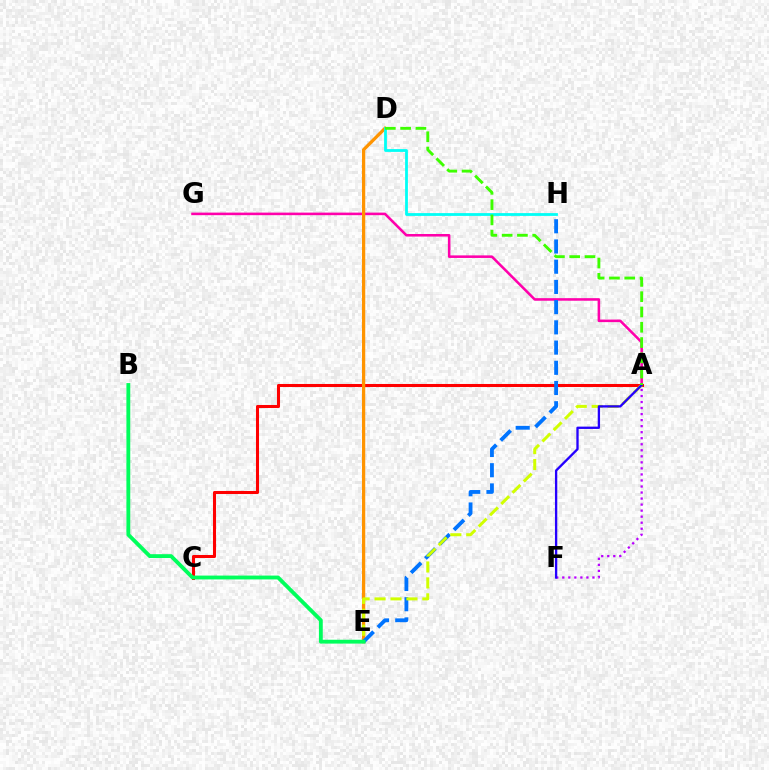{('A', 'G'): [{'color': '#ff00ac', 'line_style': 'solid', 'thickness': 1.85}], ('A', 'C'): [{'color': '#ff0000', 'line_style': 'solid', 'thickness': 2.19}], ('A', 'F'): [{'color': '#b900ff', 'line_style': 'dotted', 'thickness': 1.64}, {'color': '#2500ff', 'line_style': 'solid', 'thickness': 1.67}], ('D', 'E'): [{'color': '#ff9400', 'line_style': 'solid', 'thickness': 2.34}], ('E', 'H'): [{'color': '#0074ff', 'line_style': 'dashed', 'thickness': 2.75}], ('A', 'E'): [{'color': '#d1ff00', 'line_style': 'dashed', 'thickness': 2.16}], ('D', 'H'): [{'color': '#00fff6', 'line_style': 'solid', 'thickness': 2.01}], ('A', 'D'): [{'color': '#3dff00', 'line_style': 'dashed', 'thickness': 2.08}], ('B', 'E'): [{'color': '#00ff5c', 'line_style': 'solid', 'thickness': 2.77}]}